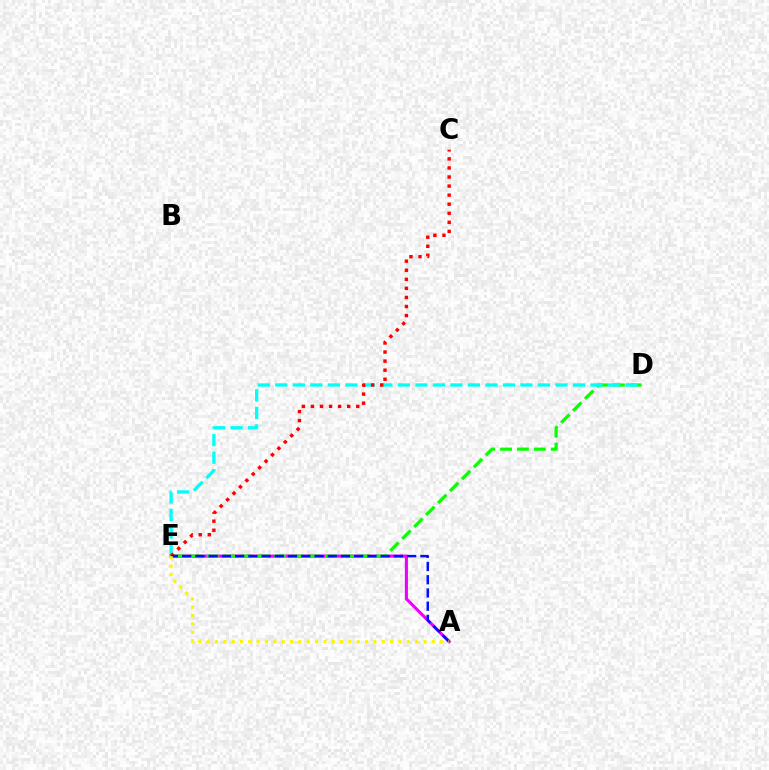{('A', 'E'): [{'color': '#ee00ff', 'line_style': 'solid', 'thickness': 2.22}, {'color': '#0010ff', 'line_style': 'dashed', 'thickness': 1.8}, {'color': '#fcf500', 'line_style': 'dotted', 'thickness': 2.27}], ('D', 'E'): [{'color': '#08ff00', 'line_style': 'dashed', 'thickness': 2.29}, {'color': '#00fff6', 'line_style': 'dashed', 'thickness': 2.38}], ('C', 'E'): [{'color': '#ff0000', 'line_style': 'dotted', 'thickness': 2.46}]}